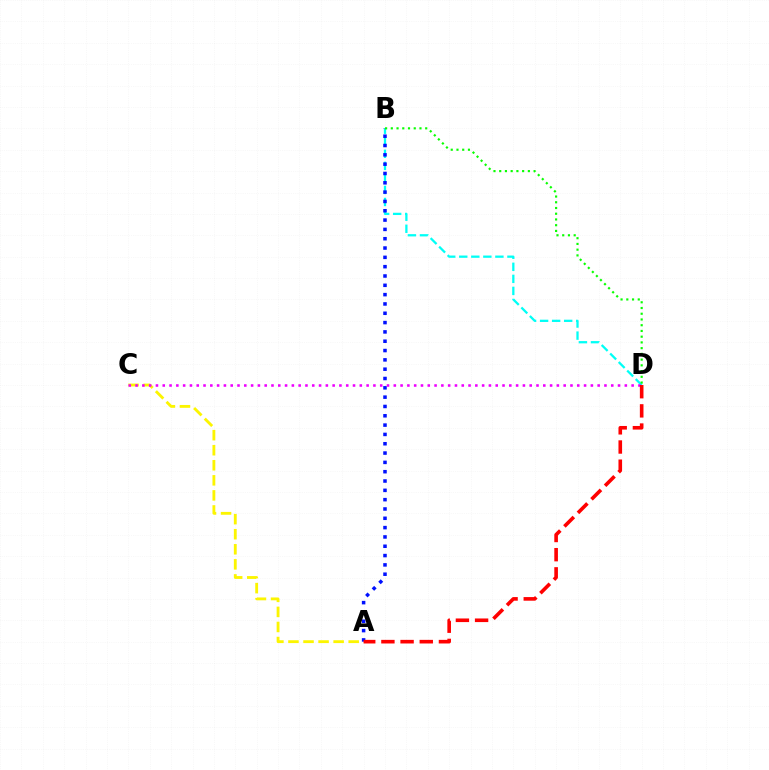{('A', 'C'): [{'color': '#fcf500', 'line_style': 'dashed', 'thickness': 2.05}], ('B', 'D'): [{'color': '#00fff6', 'line_style': 'dashed', 'thickness': 1.64}, {'color': '#08ff00', 'line_style': 'dotted', 'thickness': 1.56}], ('A', 'B'): [{'color': '#0010ff', 'line_style': 'dotted', 'thickness': 2.53}], ('C', 'D'): [{'color': '#ee00ff', 'line_style': 'dotted', 'thickness': 1.85}], ('A', 'D'): [{'color': '#ff0000', 'line_style': 'dashed', 'thickness': 2.61}]}